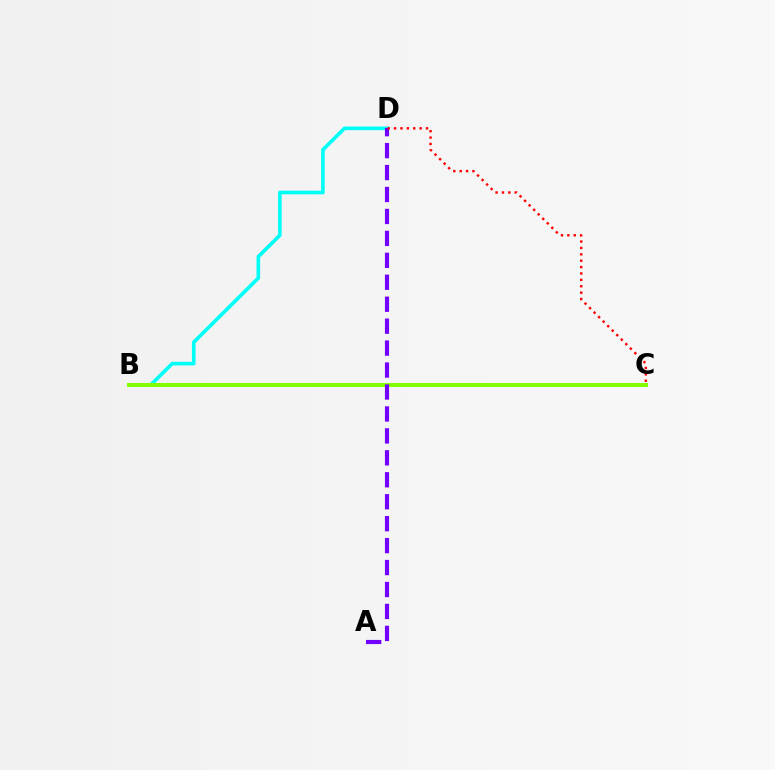{('B', 'D'): [{'color': '#00fff6', 'line_style': 'solid', 'thickness': 2.61}], ('B', 'C'): [{'color': '#84ff00', 'line_style': 'solid', 'thickness': 2.9}], ('A', 'D'): [{'color': '#7200ff', 'line_style': 'dashed', 'thickness': 2.98}], ('C', 'D'): [{'color': '#ff0000', 'line_style': 'dotted', 'thickness': 1.74}]}